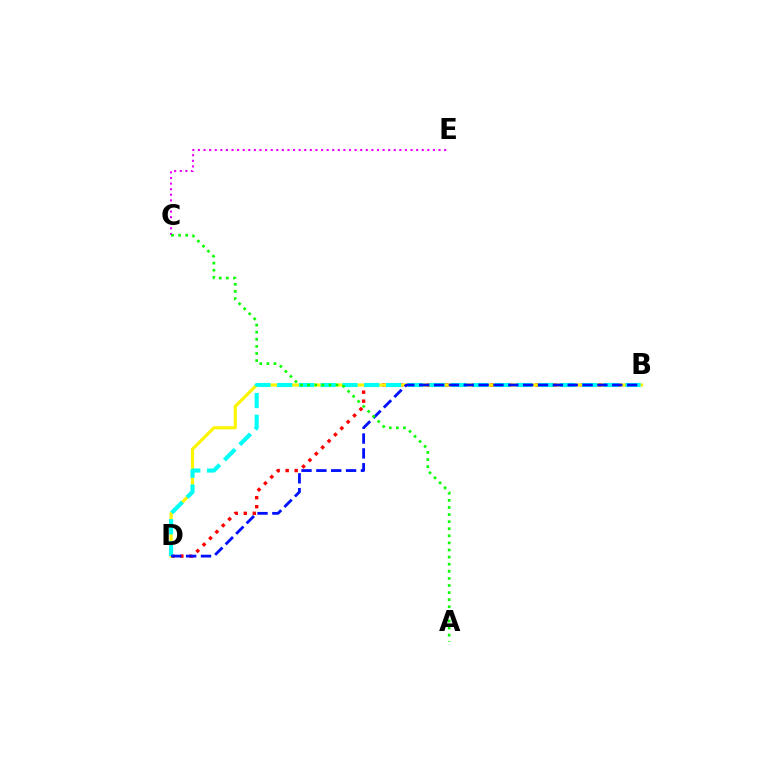{('B', 'D'): [{'color': '#ff0000', 'line_style': 'dotted', 'thickness': 2.45}, {'color': '#fcf500', 'line_style': 'solid', 'thickness': 2.26}, {'color': '#00fff6', 'line_style': 'dashed', 'thickness': 2.96}, {'color': '#0010ff', 'line_style': 'dashed', 'thickness': 2.02}], ('C', 'E'): [{'color': '#ee00ff', 'line_style': 'dotted', 'thickness': 1.52}], ('A', 'C'): [{'color': '#08ff00', 'line_style': 'dotted', 'thickness': 1.93}]}